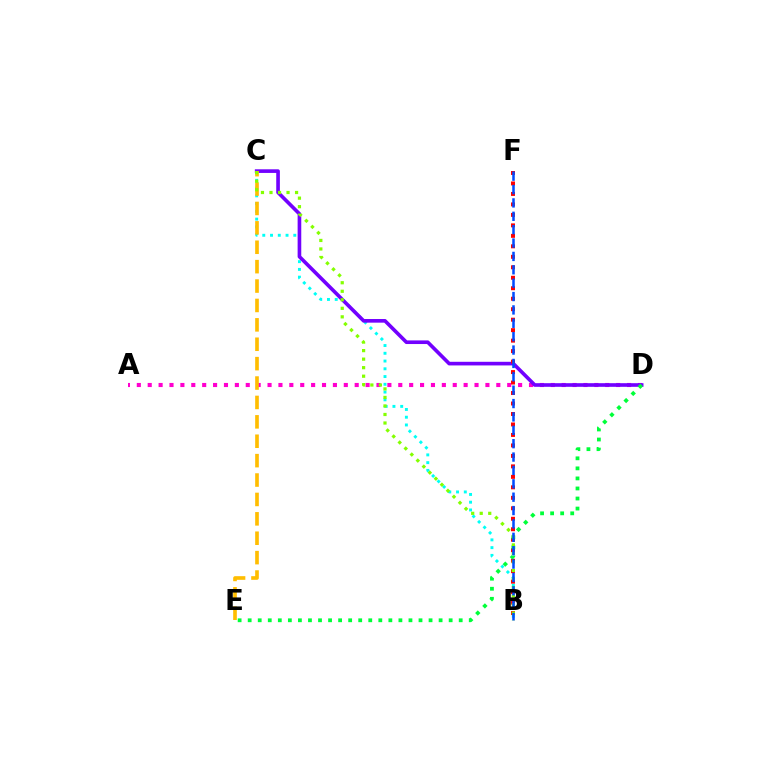{('A', 'D'): [{'color': '#ff00cf', 'line_style': 'dotted', 'thickness': 2.96}], ('B', 'C'): [{'color': '#00fff6', 'line_style': 'dotted', 'thickness': 2.11}, {'color': '#84ff00', 'line_style': 'dotted', 'thickness': 2.32}], ('C', 'D'): [{'color': '#7200ff', 'line_style': 'solid', 'thickness': 2.62}], ('B', 'F'): [{'color': '#ff0000', 'line_style': 'dotted', 'thickness': 2.85}, {'color': '#004bff', 'line_style': 'dashed', 'thickness': 1.82}], ('D', 'E'): [{'color': '#00ff39', 'line_style': 'dotted', 'thickness': 2.73}], ('C', 'E'): [{'color': '#ffbd00', 'line_style': 'dashed', 'thickness': 2.64}]}